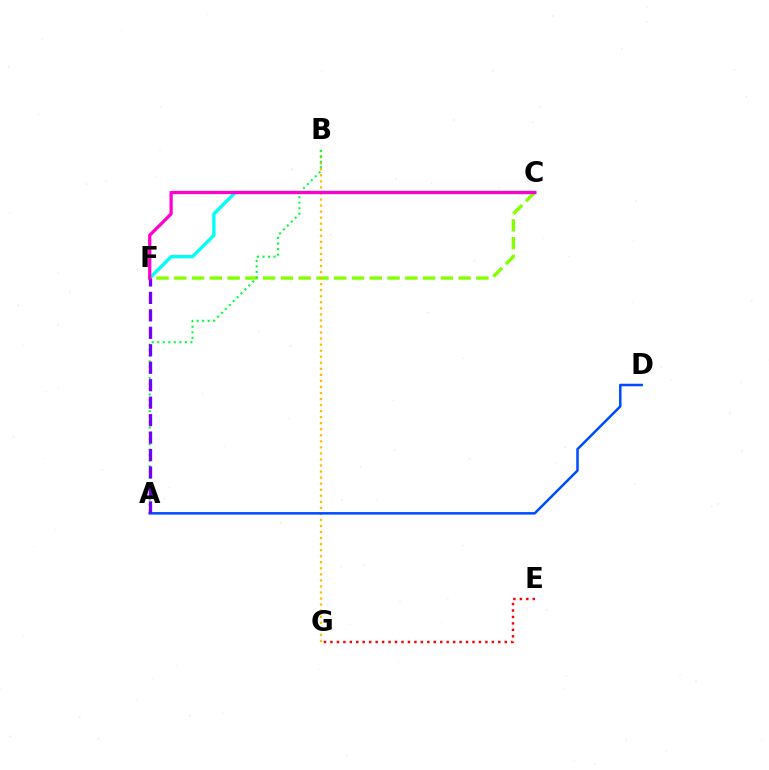{('C', 'F'): [{'color': '#84ff00', 'line_style': 'dashed', 'thickness': 2.41}, {'color': '#00fff6', 'line_style': 'solid', 'thickness': 2.42}, {'color': '#ff00cf', 'line_style': 'solid', 'thickness': 2.35}], ('B', 'G'): [{'color': '#ffbd00', 'line_style': 'dotted', 'thickness': 1.64}], ('A', 'B'): [{'color': '#00ff39', 'line_style': 'dotted', 'thickness': 1.5}], ('E', 'G'): [{'color': '#ff0000', 'line_style': 'dotted', 'thickness': 1.75}], ('A', 'D'): [{'color': '#004bff', 'line_style': 'solid', 'thickness': 1.81}], ('A', 'F'): [{'color': '#7200ff', 'line_style': 'dashed', 'thickness': 2.37}]}